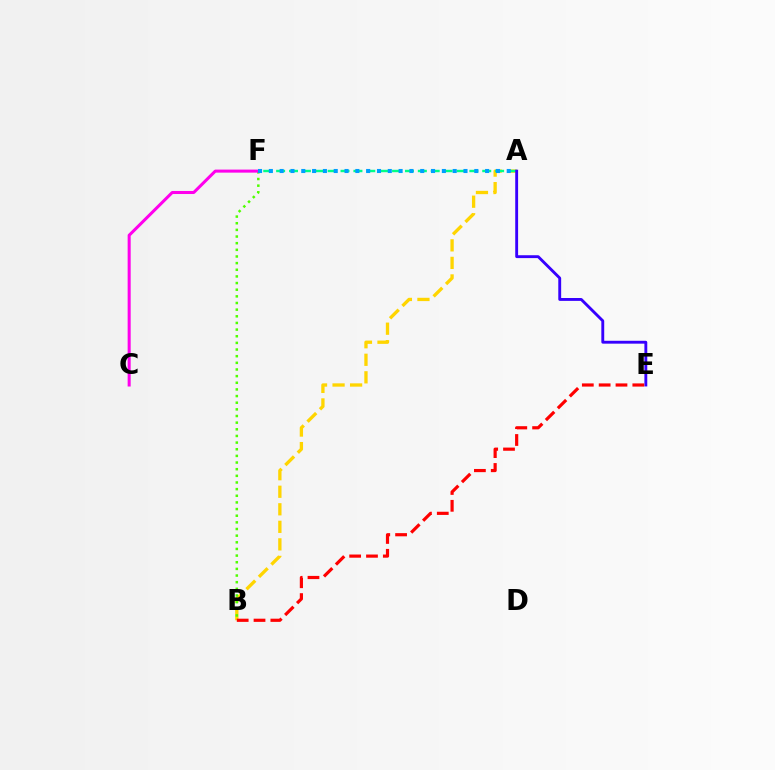{('A', 'B'): [{'color': '#ffd500', 'line_style': 'dashed', 'thickness': 2.38}], ('A', 'F'): [{'color': '#00ff86', 'line_style': 'dashed', 'thickness': 1.75}, {'color': '#009eff', 'line_style': 'dotted', 'thickness': 2.94}], ('B', 'F'): [{'color': '#4fff00', 'line_style': 'dotted', 'thickness': 1.81}], ('C', 'F'): [{'color': '#ff00ed', 'line_style': 'solid', 'thickness': 2.19}], ('A', 'E'): [{'color': '#3700ff', 'line_style': 'solid', 'thickness': 2.07}], ('B', 'E'): [{'color': '#ff0000', 'line_style': 'dashed', 'thickness': 2.29}]}